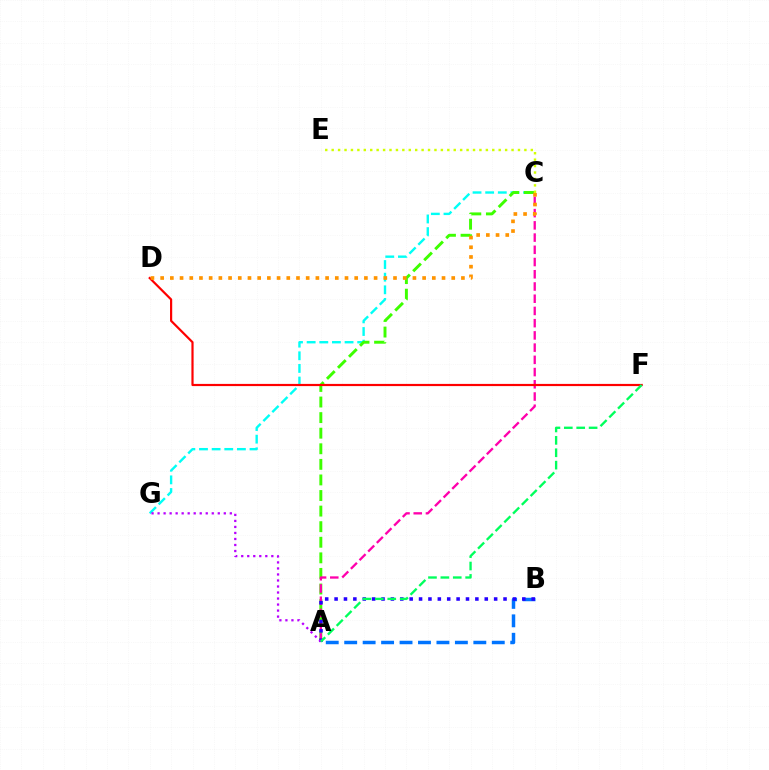{('C', 'G'): [{'color': '#00fff6', 'line_style': 'dashed', 'thickness': 1.72}], ('A', 'C'): [{'color': '#3dff00', 'line_style': 'dashed', 'thickness': 2.12}, {'color': '#ff00ac', 'line_style': 'dashed', 'thickness': 1.66}], ('A', 'B'): [{'color': '#0074ff', 'line_style': 'dashed', 'thickness': 2.51}, {'color': '#2500ff', 'line_style': 'dotted', 'thickness': 2.55}], ('C', 'E'): [{'color': '#d1ff00', 'line_style': 'dotted', 'thickness': 1.75}], ('D', 'F'): [{'color': '#ff0000', 'line_style': 'solid', 'thickness': 1.58}], ('A', 'G'): [{'color': '#b900ff', 'line_style': 'dotted', 'thickness': 1.64}], ('A', 'F'): [{'color': '#00ff5c', 'line_style': 'dashed', 'thickness': 1.68}], ('C', 'D'): [{'color': '#ff9400', 'line_style': 'dotted', 'thickness': 2.64}]}